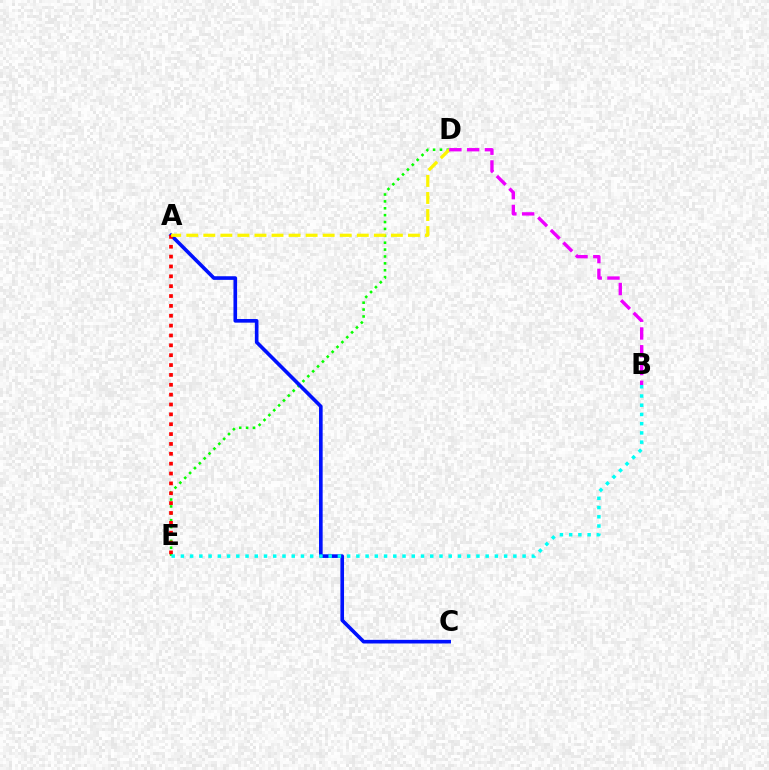{('D', 'E'): [{'color': '#08ff00', 'line_style': 'dotted', 'thickness': 1.87}], ('A', 'C'): [{'color': '#0010ff', 'line_style': 'solid', 'thickness': 2.61}], ('A', 'E'): [{'color': '#ff0000', 'line_style': 'dotted', 'thickness': 2.68}], ('B', 'E'): [{'color': '#00fff6', 'line_style': 'dotted', 'thickness': 2.51}], ('A', 'D'): [{'color': '#fcf500', 'line_style': 'dashed', 'thickness': 2.32}], ('B', 'D'): [{'color': '#ee00ff', 'line_style': 'dashed', 'thickness': 2.41}]}